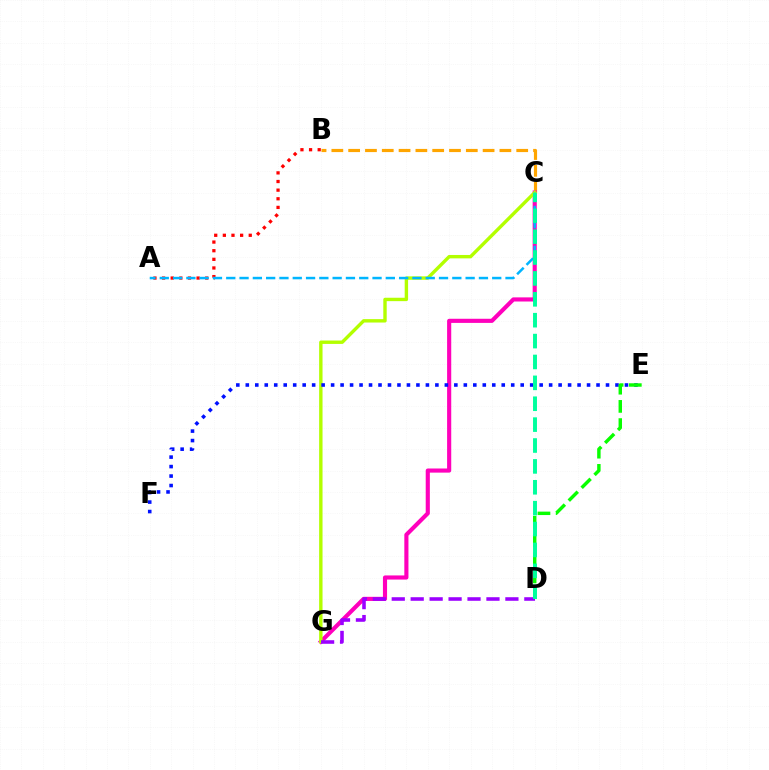{('B', 'C'): [{'color': '#ffa500', 'line_style': 'dashed', 'thickness': 2.28}], ('C', 'G'): [{'color': '#ff00bd', 'line_style': 'solid', 'thickness': 2.97}, {'color': '#b3ff00', 'line_style': 'solid', 'thickness': 2.45}], ('D', 'G'): [{'color': '#9b00ff', 'line_style': 'dashed', 'thickness': 2.57}], ('A', 'B'): [{'color': '#ff0000', 'line_style': 'dotted', 'thickness': 2.34}], ('E', 'F'): [{'color': '#0010ff', 'line_style': 'dotted', 'thickness': 2.58}], ('A', 'C'): [{'color': '#00b5ff', 'line_style': 'dashed', 'thickness': 1.81}], ('D', 'E'): [{'color': '#08ff00', 'line_style': 'dashed', 'thickness': 2.47}], ('C', 'D'): [{'color': '#00ff9d', 'line_style': 'dashed', 'thickness': 2.84}]}